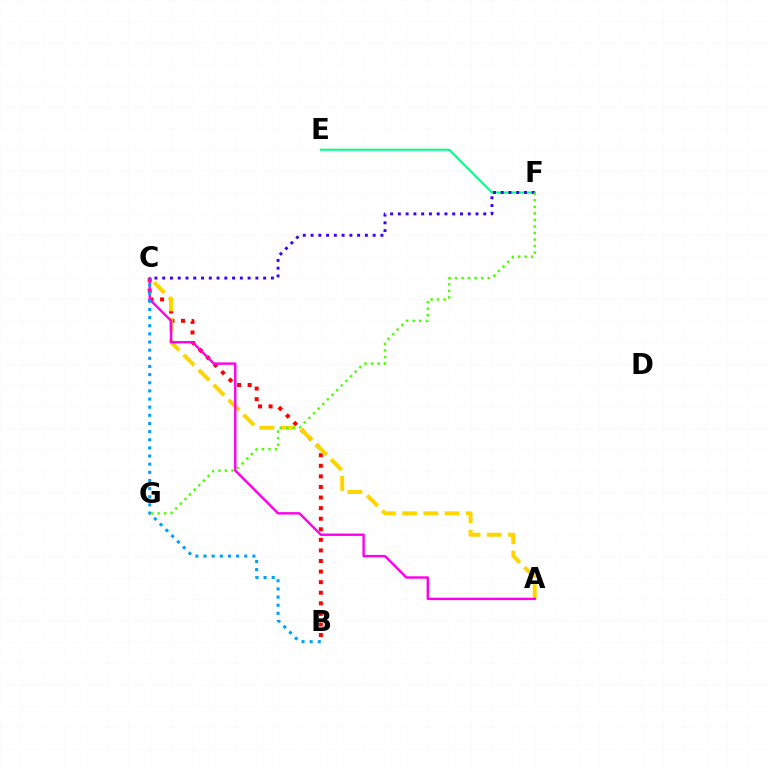{('B', 'C'): [{'color': '#ff0000', 'line_style': 'dotted', 'thickness': 2.87}, {'color': '#009eff', 'line_style': 'dotted', 'thickness': 2.21}], ('A', 'C'): [{'color': '#ffd500', 'line_style': 'dashed', 'thickness': 2.88}, {'color': '#ff00ed', 'line_style': 'solid', 'thickness': 1.74}], ('E', 'F'): [{'color': '#00ff86', 'line_style': 'solid', 'thickness': 1.5}], ('C', 'F'): [{'color': '#3700ff', 'line_style': 'dotted', 'thickness': 2.11}], ('F', 'G'): [{'color': '#4fff00', 'line_style': 'dotted', 'thickness': 1.78}]}